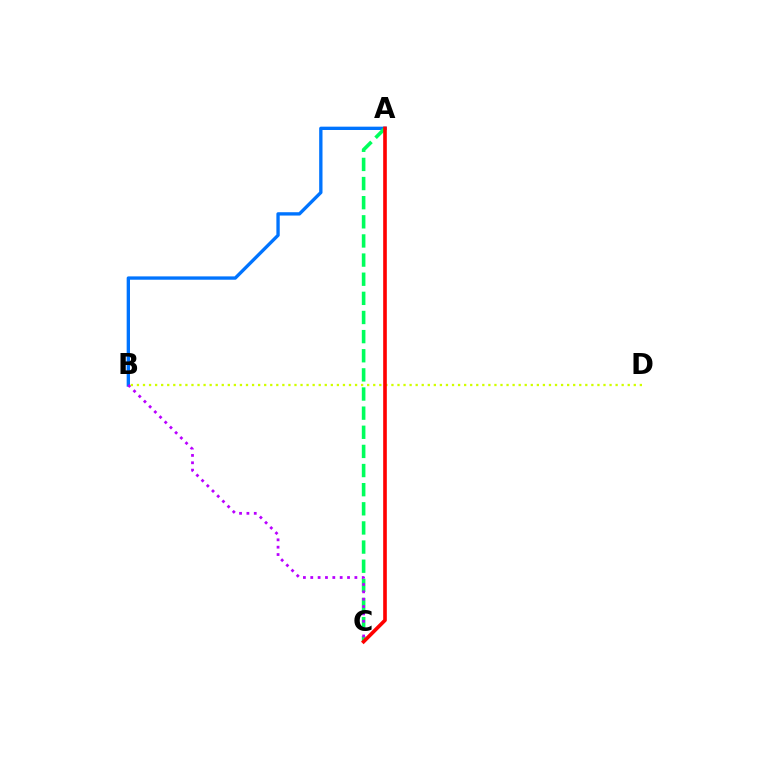{('A', 'B'): [{'color': '#0074ff', 'line_style': 'solid', 'thickness': 2.4}], ('A', 'C'): [{'color': '#00ff5c', 'line_style': 'dashed', 'thickness': 2.6}, {'color': '#ff0000', 'line_style': 'solid', 'thickness': 2.62}], ('B', 'C'): [{'color': '#b900ff', 'line_style': 'dotted', 'thickness': 2.0}], ('B', 'D'): [{'color': '#d1ff00', 'line_style': 'dotted', 'thickness': 1.65}]}